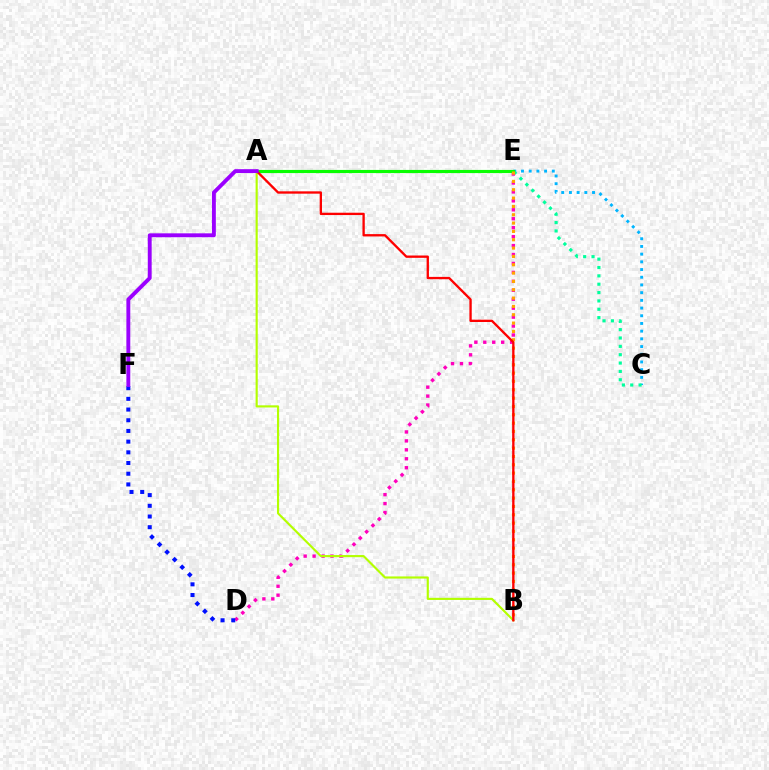{('C', 'E'): [{'color': '#00b5ff', 'line_style': 'dotted', 'thickness': 2.09}, {'color': '#00ff9d', 'line_style': 'dotted', 'thickness': 2.27}], ('D', 'E'): [{'color': '#ff00bd', 'line_style': 'dotted', 'thickness': 2.43}], ('A', 'E'): [{'color': '#08ff00', 'line_style': 'solid', 'thickness': 2.27}], ('D', 'F'): [{'color': '#0010ff', 'line_style': 'dotted', 'thickness': 2.91}], ('B', 'E'): [{'color': '#ffa500', 'line_style': 'dotted', 'thickness': 2.26}], ('A', 'B'): [{'color': '#b3ff00', 'line_style': 'solid', 'thickness': 1.54}, {'color': '#ff0000', 'line_style': 'solid', 'thickness': 1.68}], ('A', 'F'): [{'color': '#9b00ff', 'line_style': 'solid', 'thickness': 2.8}]}